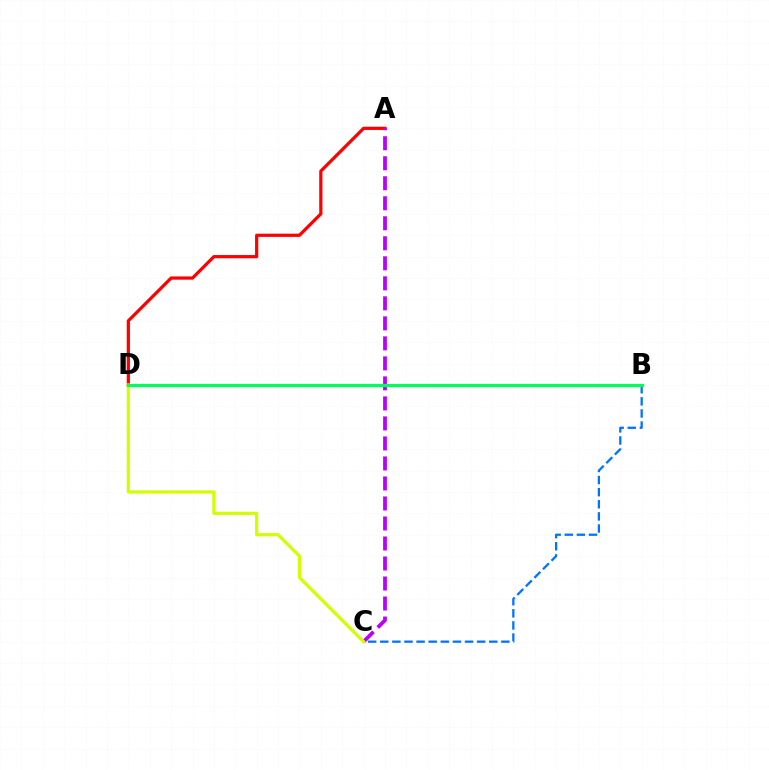{('A', 'D'): [{'color': '#ff0000', 'line_style': 'solid', 'thickness': 2.32}], ('A', 'C'): [{'color': '#b900ff', 'line_style': 'dashed', 'thickness': 2.72}], ('B', 'C'): [{'color': '#0074ff', 'line_style': 'dashed', 'thickness': 1.65}], ('C', 'D'): [{'color': '#d1ff00', 'line_style': 'solid', 'thickness': 2.32}], ('B', 'D'): [{'color': '#00ff5c', 'line_style': 'solid', 'thickness': 2.31}]}